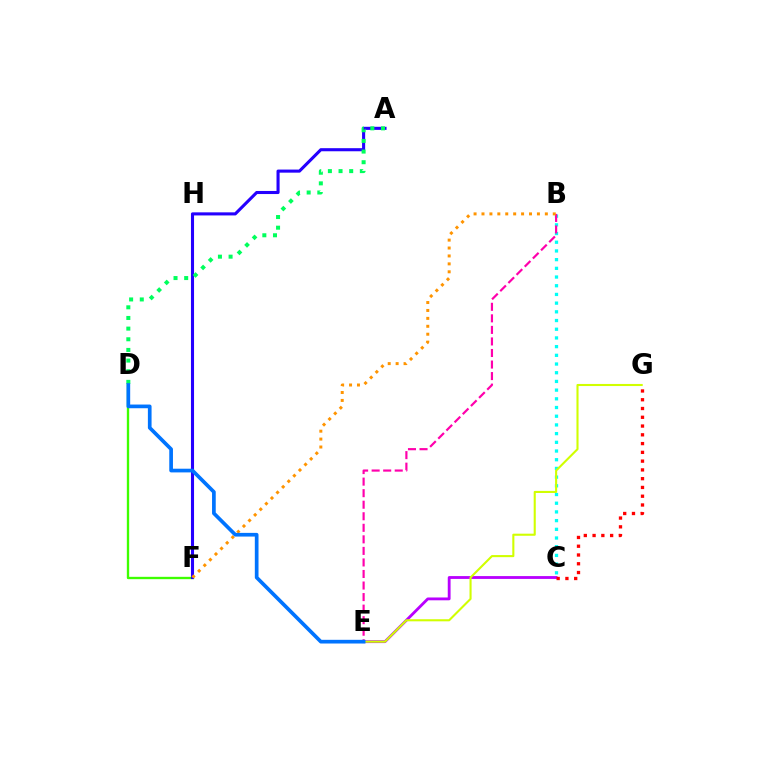{('B', 'C'): [{'color': '#00fff6', 'line_style': 'dotted', 'thickness': 2.36}], ('C', 'E'): [{'color': '#b900ff', 'line_style': 'solid', 'thickness': 2.04}], ('D', 'F'): [{'color': '#3dff00', 'line_style': 'solid', 'thickness': 1.69}], ('B', 'E'): [{'color': '#ff00ac', 'line_style': 'dashed', 'thickness': 1.57}], ('A', 'F'): [{'color': '#2500ff', 'line_style': 'solid', 'thickness': 2.22}], ('C', 'G'): [{'color': '#ff0000', 'line_style': 'dotted', 'thickness': 2.38}], ('A', 'D'): [{'color': '#00ff5c', 'line_style': 'dotted', 'thickness': 2.89}], ('E', 'G'): [{'color': '#d1ff00', 'line_style': 'solid', 'thickness': 1.51}], ('B', 'F'): [{'color': '#ff9400', 'line_style': 'dotted', 'thickness': 2.15}], ('D', 'E'): [{'color': '#0074ff', 'line_style': 'solid', 'thickness': 2.66}]}